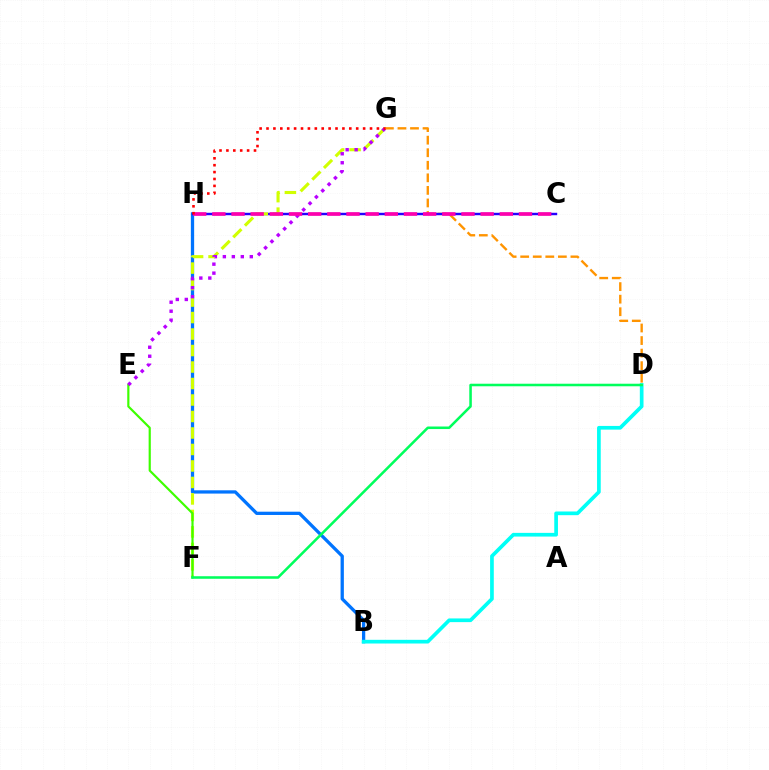{('D', 'G'): [{'color': '#ff9400', 'line_style': 'dashed', 'thickness': 1.71}], ('B', 'H'): [{'color': '#0074ff', 'line_style': 'solid', 'thickness': 2.36}], ('C', 'H'): [{'color': '#2500ff', 'line_style': 'solid', 'thickness': 1.75}, {'color': '#ff00ac', 'line_style': 'dashed', 'thickness': 2.6}], ('F', 'G'): [{'color': '#d1ff00', 'line_style': 'dashed', 'thickness': 2.24}], ('B', 'D'): [{'color': '#00fff6', 'line_style': 'solid', 'thickness': 2.66}], ('E', 'F'): [{'color': '#3dff00', 'line_style': 'solid', 'thickness': 1.57}], ('E', 'G'): [{'color': '#b900ff', 'line_style': 'dotted', 'thickness': 2.44}], ('D', 'F'): [{'color': '#00ff5c', 'line_style': 'solid', 'thickness': 1.83}], ('G', 'H'): [{'color': '#ff0000', 'line_style': 'dotted', 'thickness': 1.87}]}